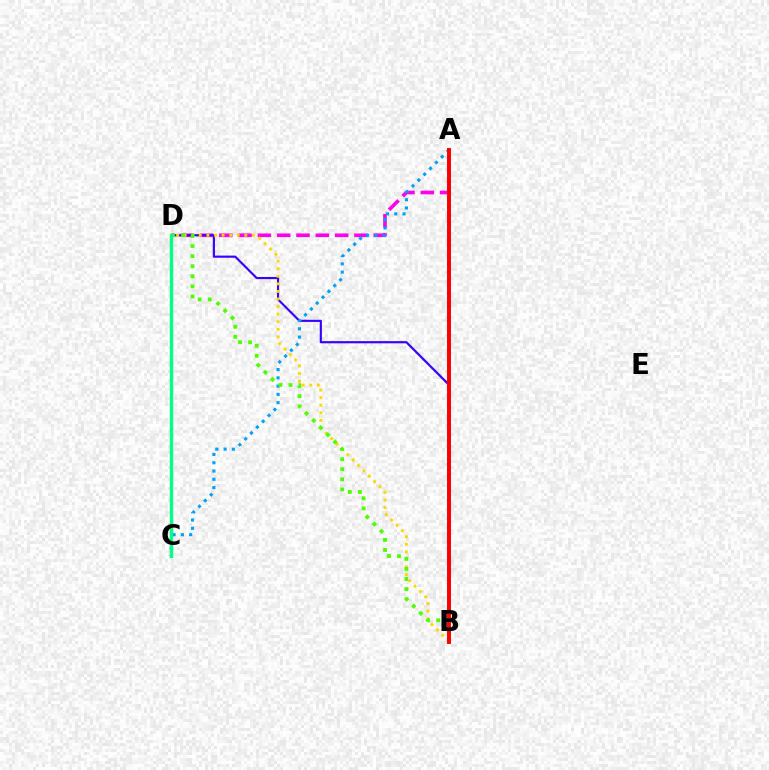{('A', 'D'): [{'color': '#ff00ed', 'line_style': 'dashed', 'thickness': 2.62}], ('B', 'D'): [{'color': '#3700ff', 'line_style': 'solid', 'thickness': 1.56}, {'color': '#ffd500', 'line_style': 'dotted', 'thickness': 2.06}, {'color': '#4fff00', 'line_style': 'dotted', 'thickness': 2.74}], ('A', 'C'): [{'color': '#009eff', 'line_style': 'dotted', 'thickness': 2.25}], ('A', 'B'): [{'color': '#ff0000', 'line_style': 'solid', 'thickness': 2.86}], ('C', 'D'): [{'color': '#00ff86', 'line_style': 'solid', 'thickness': 2.43}]}